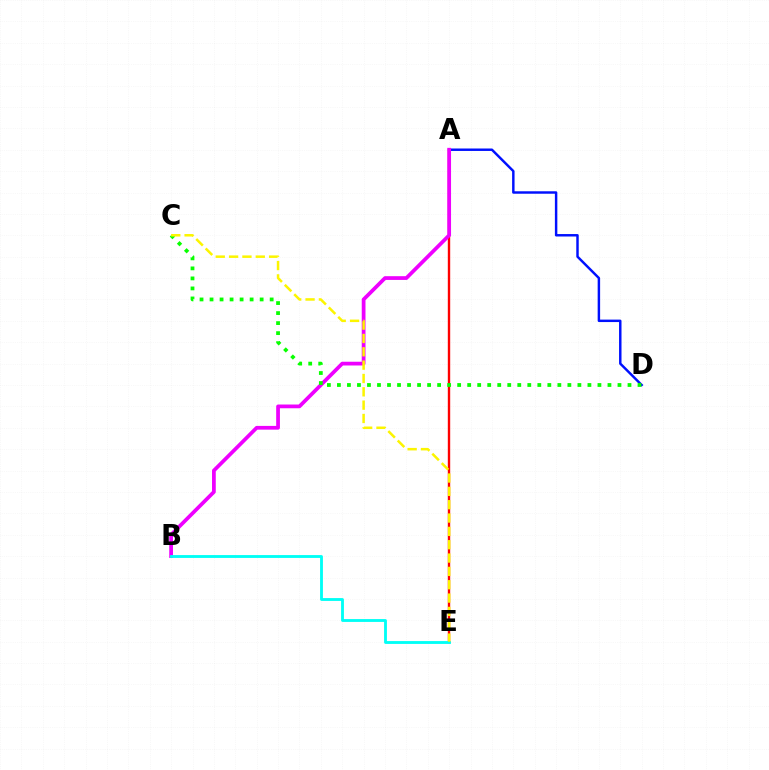{('A', 'D'): [{'color': '#0010ff', 'line_style': 'solid', 'thickness': 1.77}], ('A', 'E'): [{'color': '#ff0000', 'line_style': 'solid', 'thickness': 1.72}], ('A', 'B'): [{'color': '#ee00ff', 'line_style': 'solid', 'thickness': 2.7}], ('B', 'E'): [{'color': '#00fff6', 'line_style': 'solid', 'thickness': 2.05}], ('C', 'D'): [{'color': '#08ff00', 'line_style': 'dotted', 'thickness': 2.72}], ('C', 'E'): [{'color': '#fcf500', 'line_style': 'dashed', 'thickness': 1.81}]}